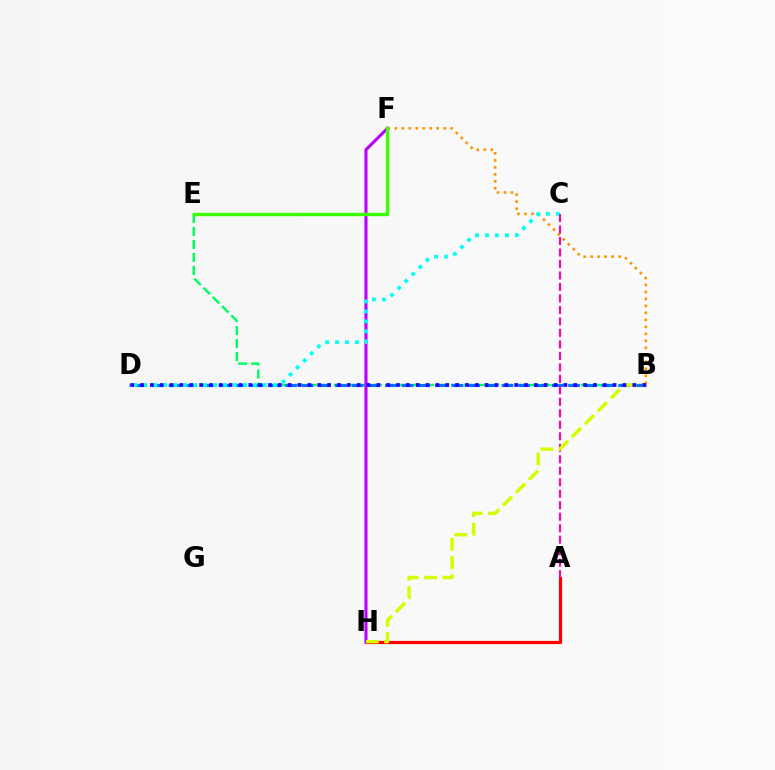{('B', 'F'): [{'color': '#ff9400', 'line_style': 'dotted', 'thickness': 1.9}], ('B', 'E'): [{'color': '#00ff5c', 'line_style': 'dashed', 'thickness': 1.77}], ('B', 'D'): [{'color': '#0074ff', 'line_style': 'dashed', 'thickness': 2.26}, {'color': '#2500ff', 'line_style': 'dotted', 'thickness': 2.67}], ('A', 'H'): [{'color': '#ff0000', 'line_style': 'solid', 'thickness': 2.3}], ('F', 'H'): [{'color': '#b900ff', 'line_style': 'solid', 'thickness': 2.22}], ('C', 'D'): [{'color': '#00fff6', 'line_style': 'dotted', 'thickness': 2.71}], ('A', 'C'): [{'color': '#ff00ac', 'line_style': 'dashed', 'thickness': 1.56}], ('B', 'H'): [{'color': '#d1ff00', 'line_style': 'dashed', 'thickness': 2.48}], ('E', 'F'): [{'color': '#3dff00', 'line_style': 'solid', 'thickness': 2.43}]}